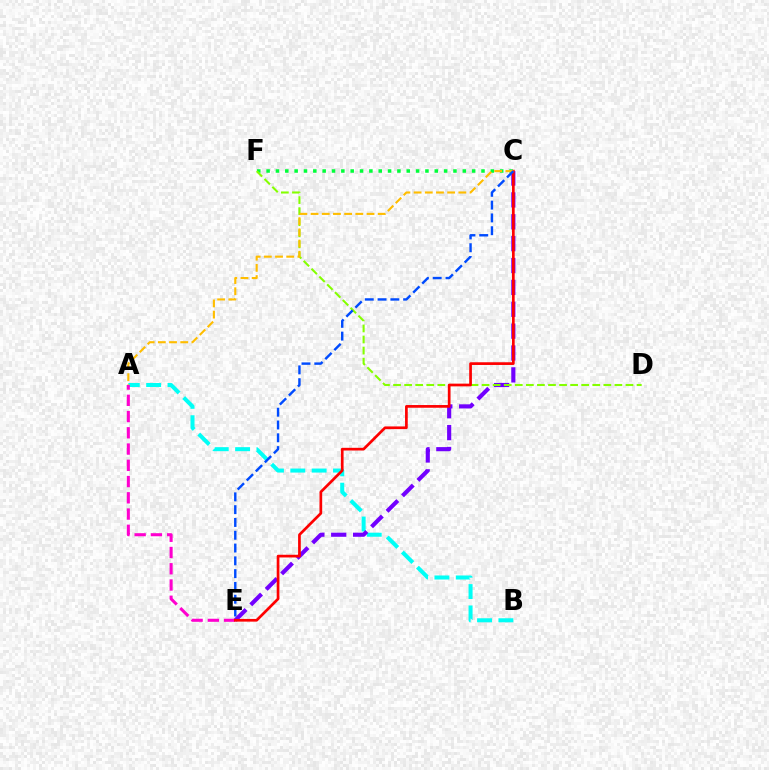{('C', 'F'): [{'color': '#00ff39', 'line_style': 'dotted', 'thickness': 2.54}], ('A', 'B'): [{'color': '#00fff6', 'line_style': 'dashed', 'thickness': 2.9}], ('C', 'E'): [{'color': '#7200ff', 'line_style': 'dashed', 'thickness': 2.97}, {'color': '#ff0000', 'line_style': 'solid', 'thickness': 1.95}, {'color': '#004bff', 'line_style': 'dashed', 'thickness': 1.74}], ('D', 'F'): [{'color': '#84ff00', 'line_style': 'dashed', 'thickness': 1.5}], ('A', 'E'): [{'color': '#ff00cf', 'line_style': 'dashed', 'thickness': 2.21}], ('A', 'C'): [{'color': '#ffbd00', 'line_style': 'dashed', 'thickness': 1.52}]}